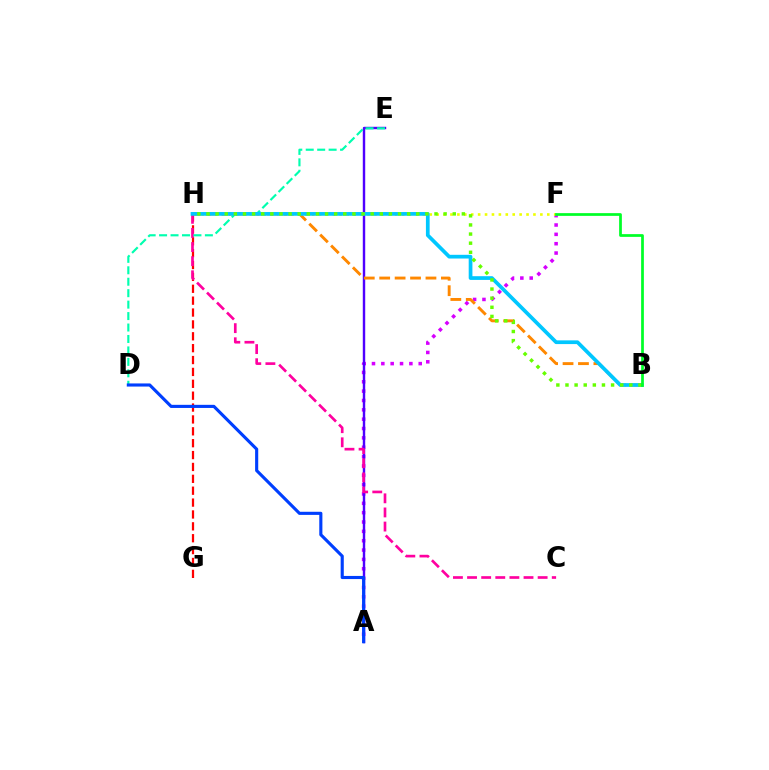{('A', 'F'): [{'color': '#d600ff', 'line_style': 'dotted', 'thickness': 2.54}], ('G', 'H'): [{'color': '#ff0000', 'line_style': 'dashed', 'thickness': 1.61}], ('A', 'E'): [{'color': '#4f00ff', 'line_style': 'solid', 'thickness': 1.74}], ('F', 'H'): [{'color': '#eeff00', 'line_style': 'dotted', 'thickness': 1.88}], ('B', 'H'): [{'color': '#ff8800', 'line_style': 'dashed', 'thickness': 2.09}, {'color': '#00c7ff', 'line_style': 'solid', 'thickness': 2.68}, {'color': '#66ff00', 'line_style': 'dotted', 'thickness': 2.48}], ('C', 'H'): [{'color': '#ff00a0', 'line_style': 'dashed', 'thickness': 1.92}], ('D', 'E'): [{'color': '#00ffaf', 'line_style': 'dashed', 'thickness': 1.56}], ('A', 'D'): [{'color': '#003fff', 'line_style': 'solid', 'thickness': 2.25}], ('B', 'F'): [{'color': '#00ff27', 'line_style': 'solid', 'thickness': 1.97}]}